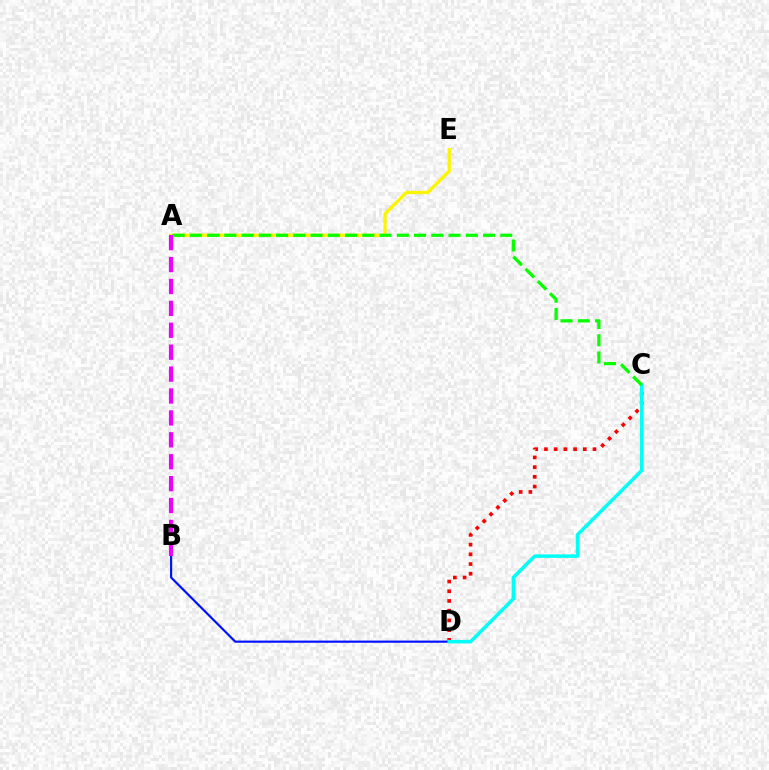{('B', 'D'): [{'color': '#0010ff', 'line_style': 'solid', 'thickness': 1.56}], ('C', 'D'): [{'color': '#ff0000', 'line_style': 'dotted', 'thickness': 2.64}, {'color': '#00fff6', 'line_style': 'solid', 'thickness': 2.52}], ('A', 'E'): [{'color': '#fcf500', 'line_style': 'solid', 'thickness': 2.39}], ('A', 'C'): [{'color': '#08ff00', 'line_style': 'dashed', 'thickness': 2.34}], ('A', 'B'): [{'color': '#ee00ff', 'line_style': 'dashed', 'thickness': 2.98}]}